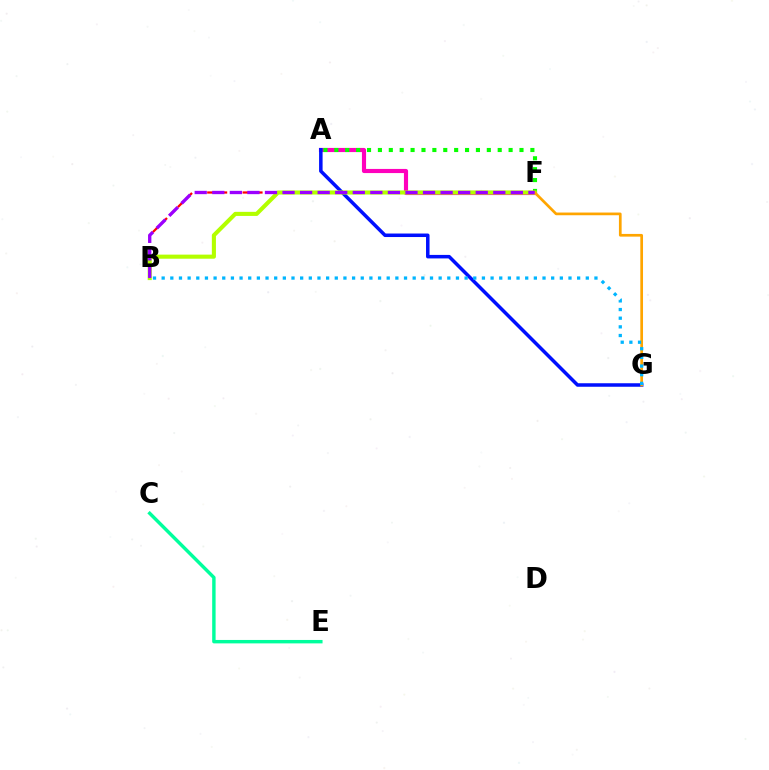{('B', 'F'): [{'color': '#ff0000', 'line_style': 'dashed', 'thickness': 1.6}, {'color': '#b3ff00', 'line_style': 'solid', 'thickness': 2.94}, {'color': '#9b00ff', 'line_style': 'dashed', 'thickness': 2.39}], ('A', 'F'): [{'color': '#ff00bd', 'line_style': 'solid', 'thickness': 2.98}, {'color': '#08ff00', 'line_style': 'dotted', 'thickness': 2.96}], ('A', 'G'): [{'color': '#0010ff', 'line_style': 'solid', 'thickness': 2.53}], ('F', 'G'): [{'color': '#ffa500', 'line_style': 'solid', 'thickness': 1.95}], ('C', 'E'): [{'color': '#00ff9d', 'line_style': 'solid', 'thickness': 2.46}], ('B', 'G'): [{'color': '#00b5ff', 'line_style': 'dotted', 'thickness': 2.35}]}